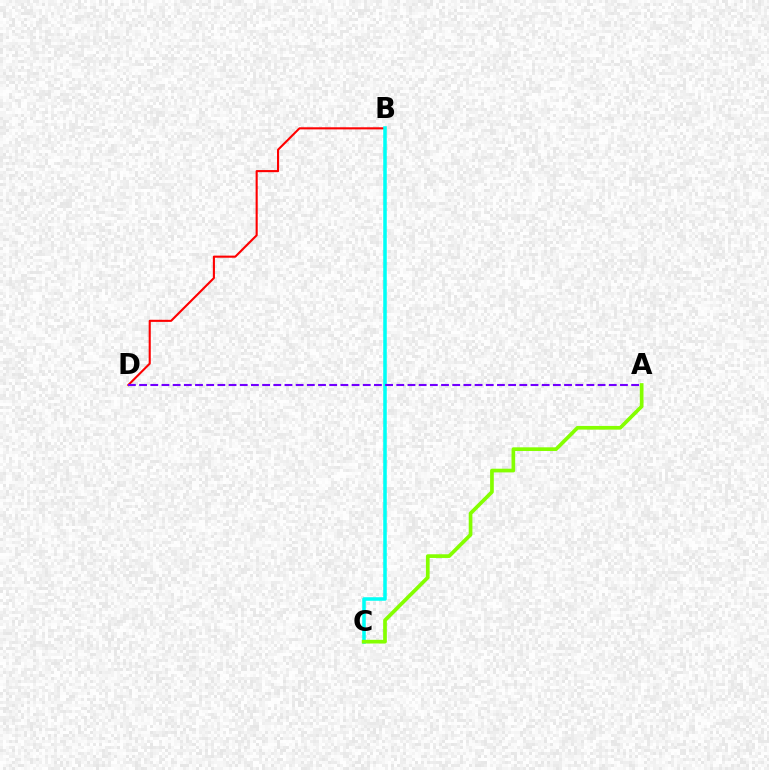{('B', 'D'): [{'color': '#ff0000', 'line_style': 'solid', 'thickness': 1.51}], ('B', 'C'): [{'color': '#00fff6', 'line_style': 'solid', 'thickness': 2.55}], ('A', 'C'): [{'color': '#84ff00', 'line_style': 'solid', 'thickness': 2.66}], ('A', 'D'): [{'color': '#7200ff', 'line_style': 'dashed', 'thickness': 1.52}]}